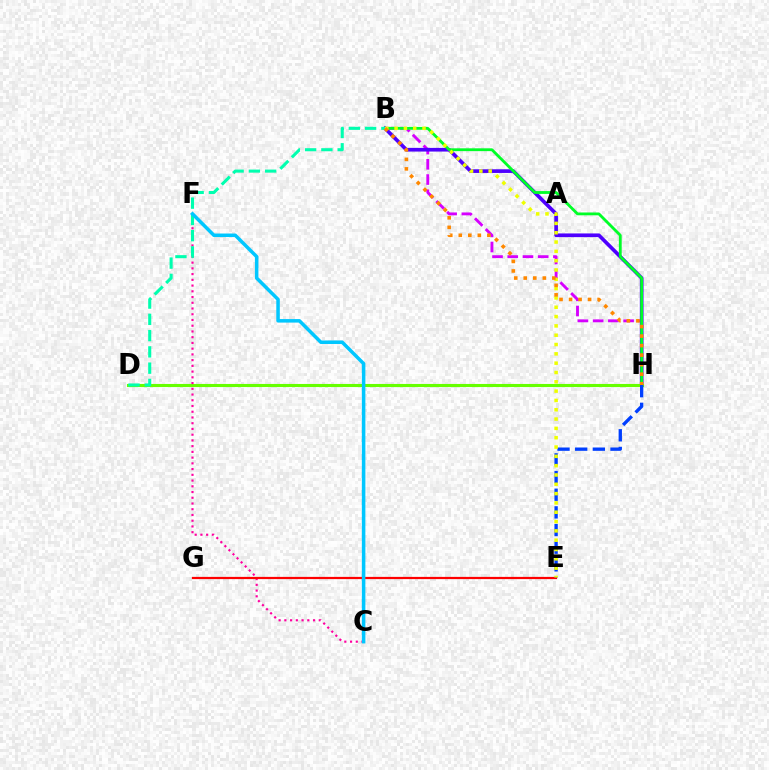{('B', 'H'): [{'color': '#d600ff', 'line_style': 'dashed', 'thickness': 2.07}, {'color': '#4f00ff', 'line_style': 'solid', 'thickness': 2.65}, {'color': '#00ff27', 'line_style': 'solid', 'thickness': 2.03}, {'color': '#ff8800', 'line_style': 'dotted', 'thickness': 2.59}], ('D', 'H'): [{'color': '#66ff00', 'line_style': 'solid', 'thickness': 2.23}], ('C', 'F'): [{'color': '#ff00a0', 'line_style': 'dotted', 'thickness': 1.56}, {'color': '#00c7ff', 'line_style': 'solid', 'thickness': 2.53}], ('E', 'G'): [{'color': '#ff0000', 'line_style': 'solid', 'thickness': 1.6}], ('E', 'H'): [{'color': '#003fff', 'line_style': 'dashed', 'thickness': 2.4}], ('B', 'E'): [{'color': '#eeff00', 'line_style': 'dotted', 'thickness': 2.53}], ('B', 'D'): [{'color': '#00ffaf', 'line_style': 'dashed', 'thickness': 2.21}]}